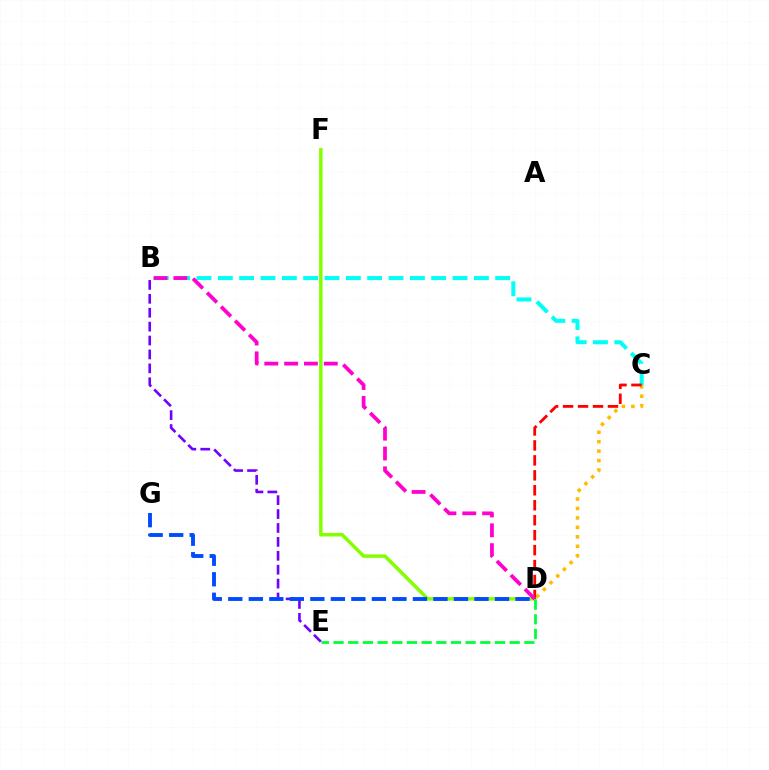{('C', 'D'): [{'color': '#ffbd00', 'line_style': 'dotted', 'thickness': 2.57}, {'color': '#ff0000', 'line_style': 'dashed', 'thickness': 2.03}], ('B', 'C'): [{'color': '#00fff6', 'line_style': 'dashed', 'thickness': 2.9}], ('D', 'F'): [{'color': '#84ff00', 'line_style': 'solid', 'thickness': 2.52}], ('D', 'E'): [{'color': '#00ff39', 'line_style': 'dashed', 'thickness': 1.99}], ('B', 'D'): [{'color': '#ff00cf', 'line_style': 'dashed', 'thickness': 2.7}], ('B', 'E'): [{'color': '#7200ff', 'line_style': 'dashed', 'thickness': 1.89}], ('D', 'G'): [{'color': '#004bff', 'line_style': 'dashed', 'thickness': 2.79}]}